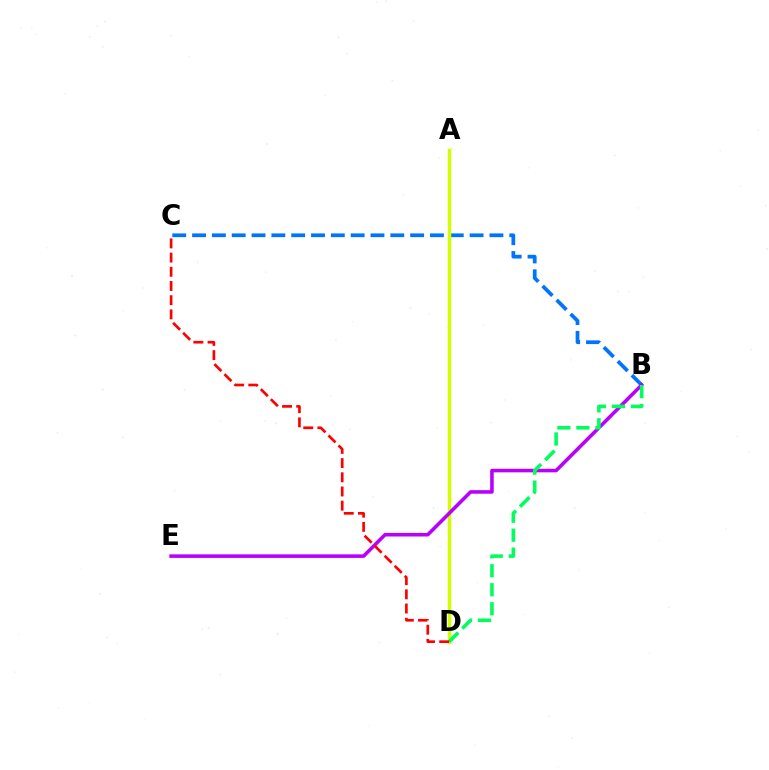{('B', 'C'): [{'color': '#0074ff', 'line_style': 'dashed', 'thickness': 2.69}], ('A', 'D'): [{'color': '#d1ff00', 'line_style': 'solid', 'thickness': 2.51}], ('B', 'E'): [{'color': '#b900ff', 'line_style': 'solid', 'thickness': 2.56}], ('B', 'D'): [{'color': '#00ff5c', 'line_style': 'dashed', 'thickness': 2.58}], ('C', 'D'): [{'color': '#ff0000', 'line_style': 'dashed', 'thickness': 1.93}]}